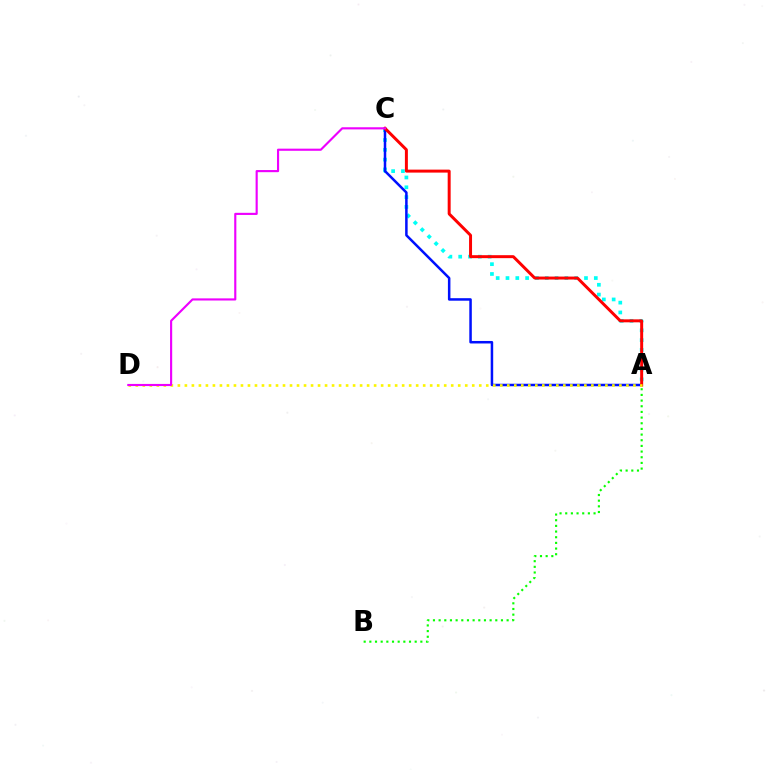{('A', 'C'): [{'color': '#00fff6', 'line_style': 'dotted', 'thickness': 2.67}, {'color': '#0010ff', 'line_style': 'solid', 'thickness': 1.81}, {'color': '#ff0000', 'line_style': 'solid', 'thickness': 2.14}], ('A', 'D'): [{'color': '#fcf500', 'line_style': 'dotted', 'thickness': 1.9}], ('A', 'B'): [{'color': '#08ff00', 'line_style': 'dotted', 'thickness': 1.54}], ('C', 'D'): [{'color': '#ee00ff', 'line_style': 'solid', 'thickness': 1.54}]}